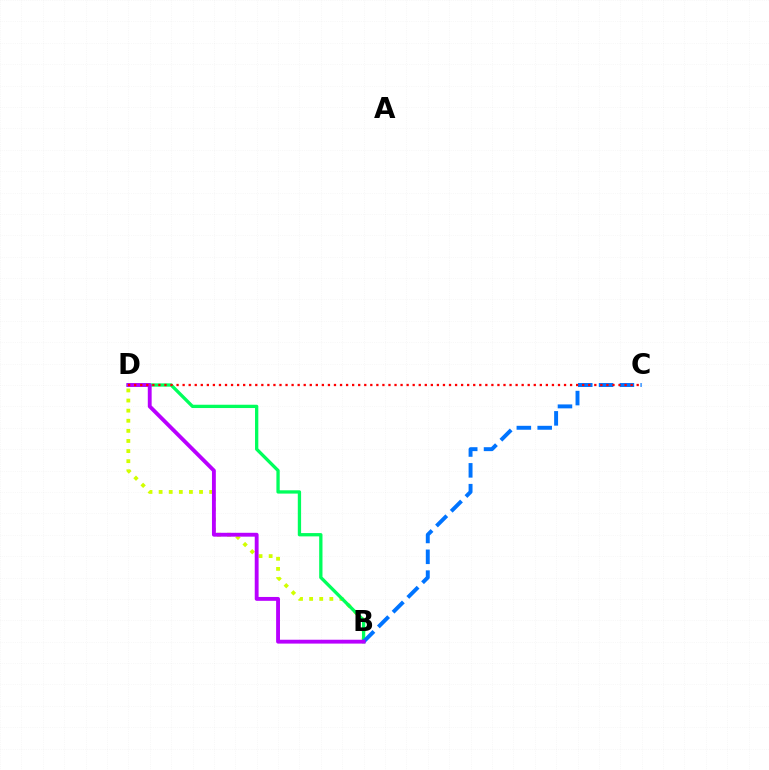{('B', 'D'): [{'color': '#d1ff00', 'line_style': 'dotted', 'thickness': 2.75}, {'color': '#00ff5c', 'line_style': 'solid', 'thickness': 2.38}, {'color': '#b900ff', 'line_style': 'solid', 'thickness': 2.78}], ('B', 'C'): [{'color': '#0074ff', 'line_style': 'dashed', 'thickness': 2.83}], ('C', 'D'): [{'color': '#ff0000', 'line_style': 'dotted', 'thickness': 1.64}]}